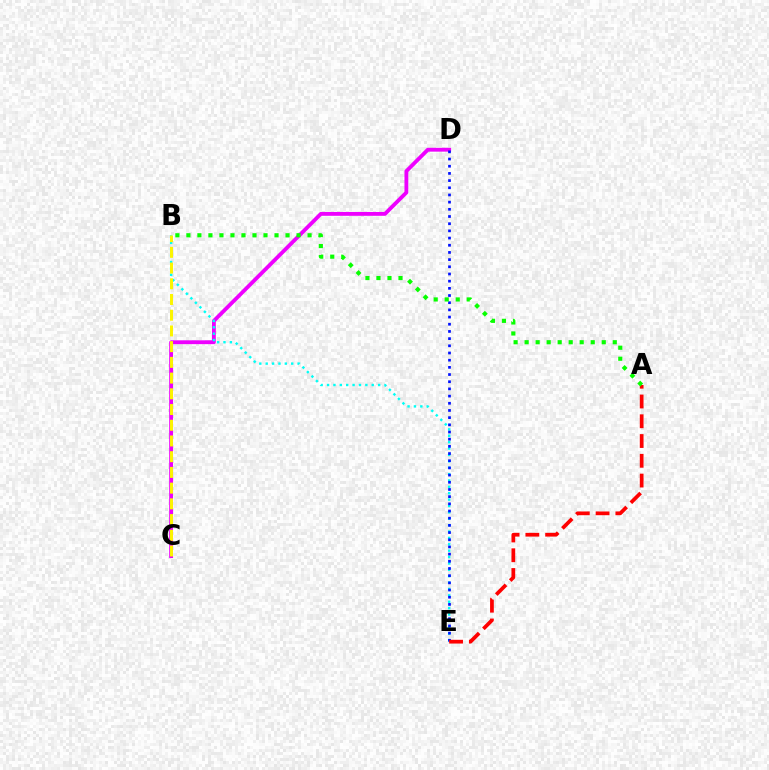{('C', 'D'): [{'color': '#ee00ff', 'line_style': 'solid', 'thickness': 2.77}], ('B', 'E'): [{'color': '#00fff6', 'line_style': 'dotted', 'thickness': 1.73}], ('D', 'E'): [{'color': '#0010ff', 'line_style': 'dotted', 'thickness': 1.95}], ('A', 'E'): [{'color': '#ff0000', 'line_style': 'dashed', 'thickness': 2.69}], ('B', 'C'): [{'color': '#fcf500', 'line_style': 'dashed', 'thickness': 2.14}], ('A', 'B'): [{'color': '#08ff00', 'line_style': 'dotted', 'thickness': 2.99}]}